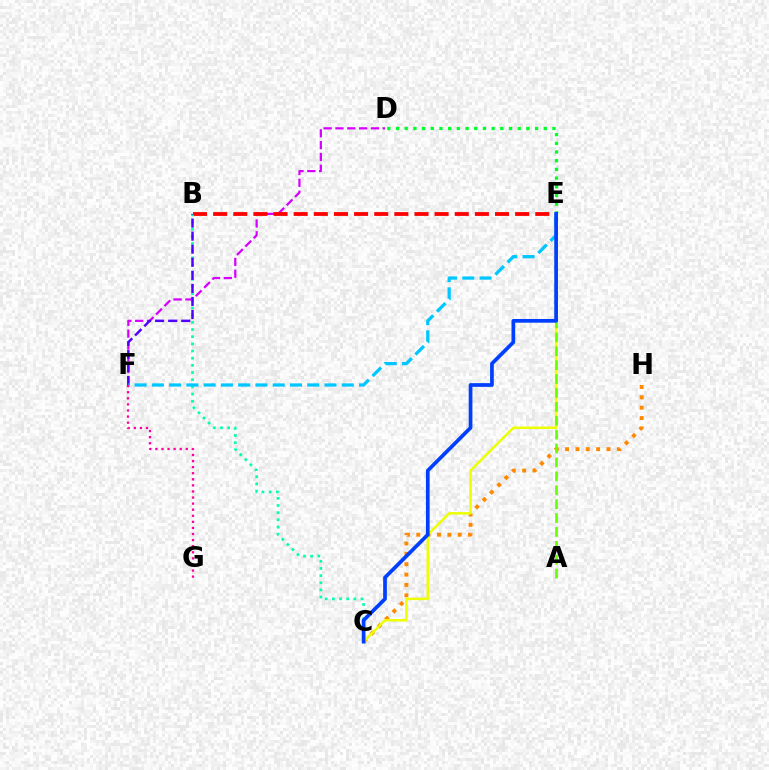{('D', 'F'): [{'color': '#d600ff', 'line_style': 'dashed', 'thickness': 1.61}], ('B', 'E'): [{'color': '#ff0000', 'line_style': 'dashed', 'thickness': 2.73}], ('C', 'H'): [{'color': '#ff8800', 'line_style': 'dotted', 'thickness': 2.81}], ('B', 'C'): [{'color': '#00ffaf', 'line_style': 'dotted', 'thickness': 1.95}], ('B', 'F'): [{'color': '#4f00ff', 'line_style': 'dashed', 'thickness': 1.77}], ('D', 'E'): [{'color': '#00ff27', 'line_style': 'dotted', 'thickness': 2.36}], ('C', 'E'): [{'color': '#eeff00', 'line_style': 'solid', 'thickness': 1.78}, {'color': '#003fff', 'line_style': 'solid', 'thickness': 2.67}], ('E', 'F'): [{'color': '#00c7ff', 'line_style': 'dashed', 'thickness': 2.35}], ('F', 'G'): [{'color': '#ff00a0', 'line_style': 'dotted', 'thickness': 1.65}], ('A', 'E'): [{'color': '#66ff00', 'line_style': 'dashed', 'thickness': 1.89}]}